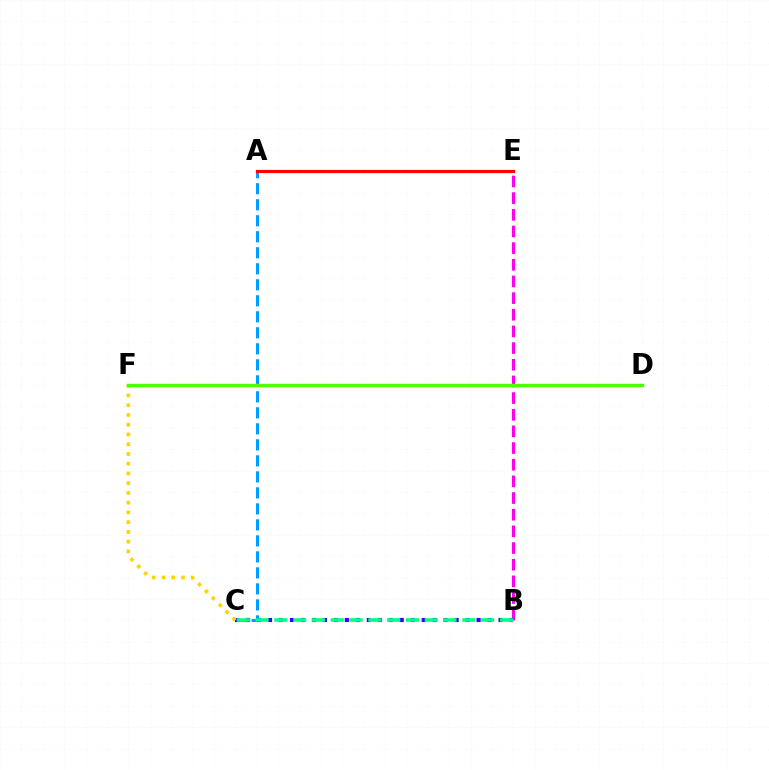{('A', 'C'): [{'color': '#009eff', 'line_style': 'dashed', 'thickness': 2.17}], ('A', 'E'): [{'color': '#ff0000', 'line_style': 'solid', 'thickness': 2.29}], ('B', 'E'): [{'color': '#ff00ed', 'line_style': 'dashed', 'thickness': 2.26}], ('B', 'C'): [{'color': '#3700ff', 'line_style': 'dotted', 'thickness': 2.98}, {'color': '#00ff86', 'line_style': 'dashed', 'thickness': 2.55}], ('C', 'F'): [{'color': '#ffd500', 'line_style': 'dotted', 'thickness': 2.65}], ('D', 'F'): [{'color': '#4fff00', 'line_style': 'solid', 'thickness': 2.48}]}